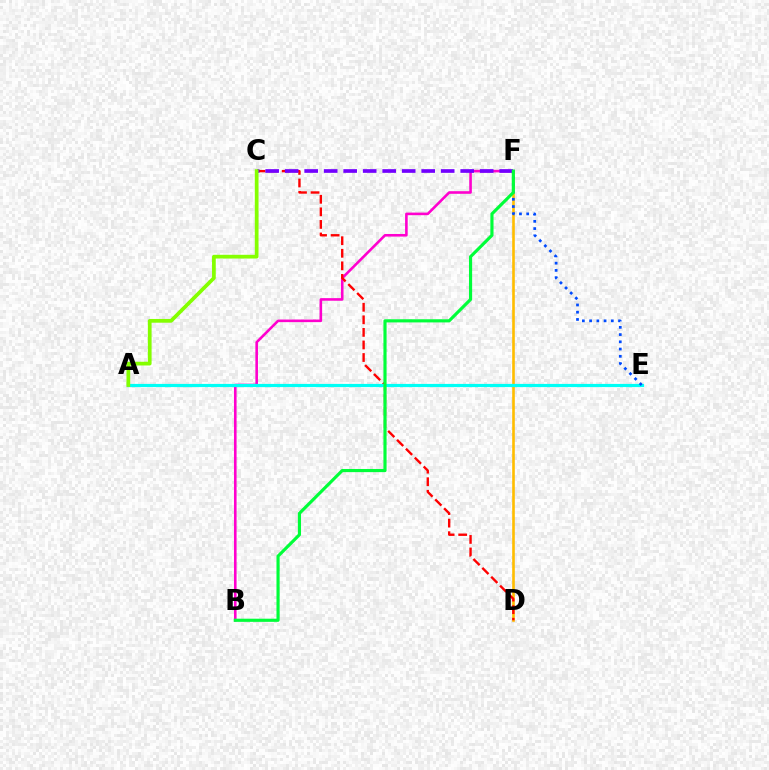{('B', 'F'): [{'color': '#ff00cf', 'line_style': 'solid', 'thickness': 1.87}, {'color': '#00ff39', 'line_style': 'solid', 'thickness': 2.27}], ('D', 'F'): [{'color': '#ffbd00', 'line_style': 'solid', 'thickness': 1.89}], ('C', 'D'): [{'color': '#ff0000', 'line_style': 'dashed', 'thickness': 1.71}], ('C', 'F'): [{'color': '#7200ff', 'line_style': 'dashed', 'thickness': 2.65}], ('A', 'E'): [{'color': '#00fff6', 'line_style': 'solid', 'thickness': 2.3}], ('E', 'F'): [{'color': '#004bff', 'line_style': 'dotted', 'thickness': 1.97}], ('A', 'C'): [{'color': '#84ff00', 'line_style': 'solid', 'thickness': 2.69}]}